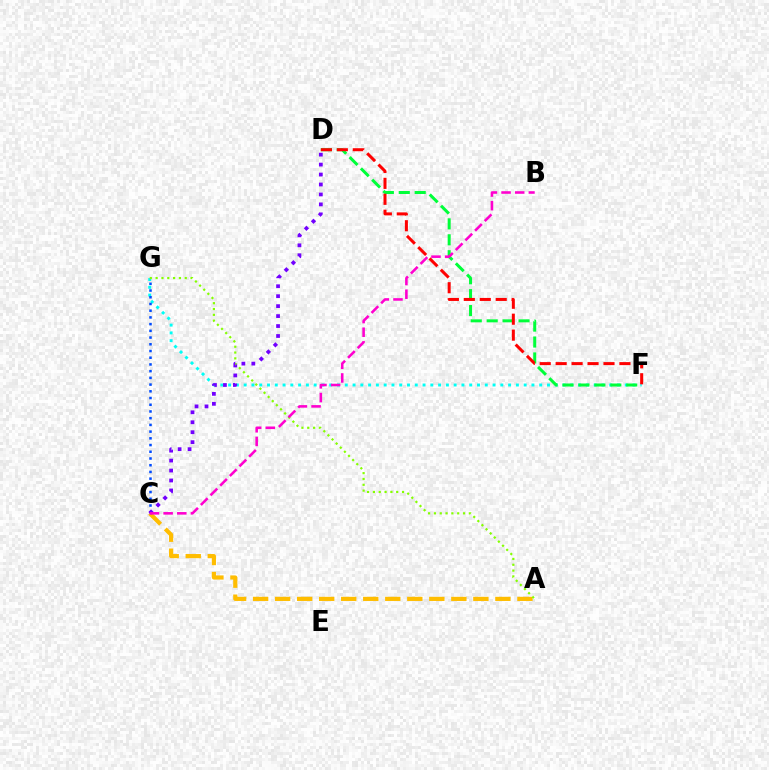{('F', 'G'): [{'color': '#00fff6', 'line_style': 'dotted', 'thickness': 2.11}], ('A', 'C'): [{'color': '#ffbd00', 'line_style': 'dashed', 'thickness': 2.99}], ('D', 'F'): [{'color': '#00ff39', 'line_style': 'dashed', 'thickness': 2.16}, {'color': '#ff0000', 'line_style': 'dashed', 'thickness': 2.17}], ('C', 'G'): [{'color': '#004bff', 'line_style': 'dotted', 'thickness': 1.83}], ('A', 'G'): [{'color': '#84ff00', 'line_style': 'dotted', 'thickness': 1.58}], ('C', 'D'): [{'color': '#7200ff', 'line_style': 'dotted', 'thickness': 2.7}], ('B', 'C'): [{'color': '#ff00cf', 'line_style': 'dashed', 'thickness': 1.85}]}